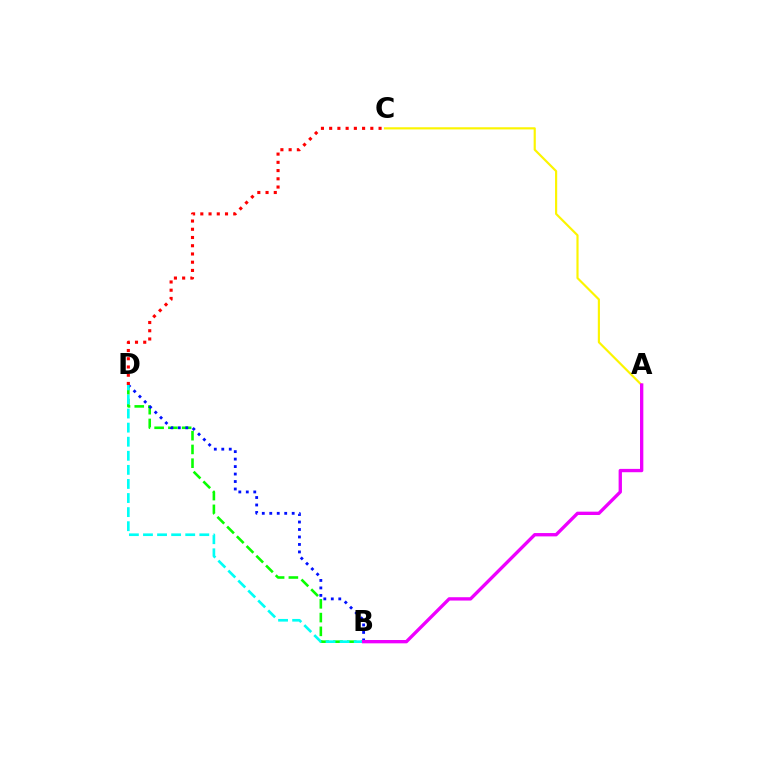{('B', 'D'): [{'color': '#08ff00', 'line_style': 'dashed', 'thickness': 1.87}, {'color': '#0010ff', 'line_style': 'dotted', 'thickness': 2.03}, {'color': '#00fff6', 'line_style': 'dashed', 'thickness': 1.91}], ('A', 'C'): [{'color': '#fcf500', 'line_style': 'solid', 'thickness': 1.56}], ('C', 'D'): [{'color': '#ff0000', 'line_style': 'dotted', 'thickness': 2.24}], ('A', 'B'): [{'color': '#ee00ff', 'line_style': 'solid', 'thickness': 2.4}]}